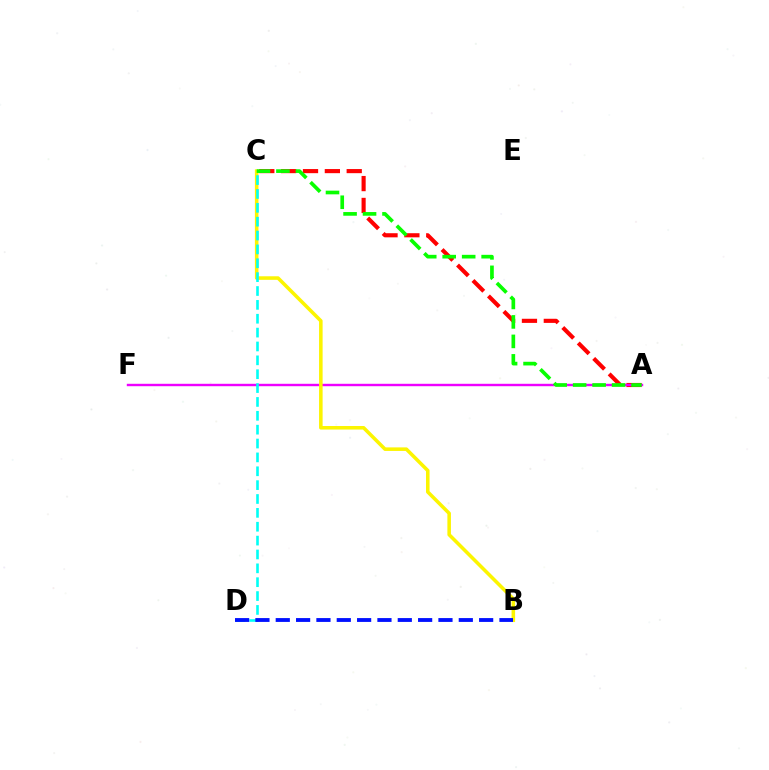{('A', 'C'): [{'color': '#ff0000', 'line_style': 'dashed', 'thickness': 2.97}, {'color': '#08ff00', 'line_style': 'dashed', 'thickness': 2.65}], ('A', 'F'): [{'color': '#ee00ff', 'line_style': 'solid', 'thickness': 1.74}], ('B', 'C'): [{'color': '#fcf500', 'line_style': 'solid', 'thickness': 2.56}], ('C', 'D'): [{'color': '#00fff6', 'line_style': 'dashed', 'thickness': 1.88}], ('B', 'D'): [{'color': '#0010ff', 'line_style': 'dashed', 'thickness': 2.76}]}